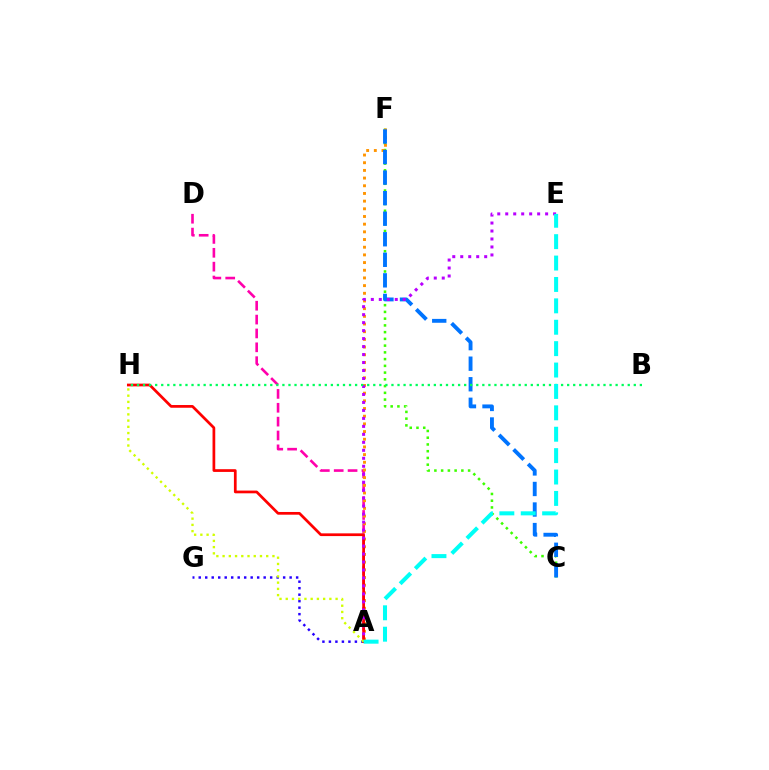{('A', 'G'): [{'color': '#2500ff', 'line_style': 'dotted', 'thickness': 1.76}], ('A', 'D'): [{'color': '#ff00ac', 'line_style': 'dashed', 'thickness': 1.88}], ('C', 'F'): [{'color': '#3dff00', 'line_style': 'dotted', 'thickness': 1.83}, {'color': '#0074ff', 'line_style': 'dashed', 'thickness': 2.79}], ('A', 'F'): [{'color': '#ff9400', 'line_style': 'dotted', 'thickness': 2.09}], ('A', 'H'): [{'color': '#ff0000', 'line_style': 'solid', 'thickness': 1.96}, {'color': '#d1ff00', 'line_style': 'dotted', 'thickness': 1.69}], ('A', 'E'): [{'color': '#b900ff', 'line_style': 'dotted', 'thickness': 2.17}, {'color': '#00fff6', 'line_style': 'dashed', 'thickness': 2.91}], ('B', 'H'): [{'color': '#00ff5c', 'line_style': 'dotted', 'thickness': 1.65}]}